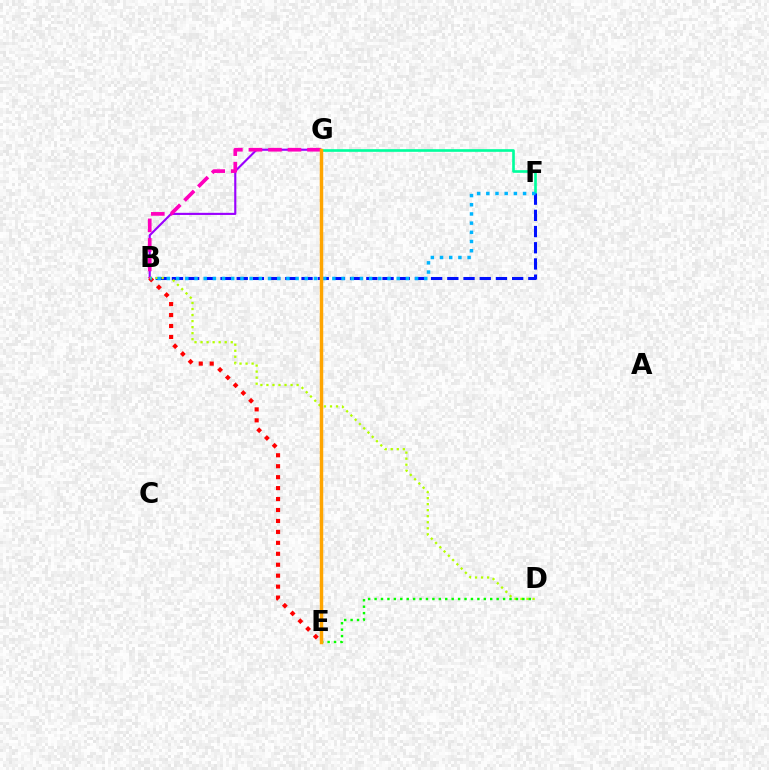{('B', 'G'): [{'color': '#9b00ff', 'line_style': 'solid', 'thickness': 1.54}, {'color': '#ff00bd', 'line_style': 'dashed', 'thickness': 2.65}], ('F', 'G'): [{'color': '#00ff9d', 'line_style': 'solid', 'thickness': 1.91}], ('B', 'E'): [{'color': '#ff0000', 'line_style': 'dotted', 'thickness': 2.97}], ('B', 'F'): [{'color': '#0010ff', 'line_style': 'dashed', 'thickness': 2.2}, {'color': '#00b5ff', 'line_style': 'dotted', 'thickness': 2.5}], ('B', 'D'): [{'color': '#b3ff00', 'line_style': 'dotted', 'thickness': 1.64}], ('D', 'E'): [{'color': '#08ff00', 'line_style': 'dotted', 'thickness': 1.75}], ('E', 'G'): [{'color': '#ffa500', 'line_style': 'solid', 'thickness': 2.49}]}